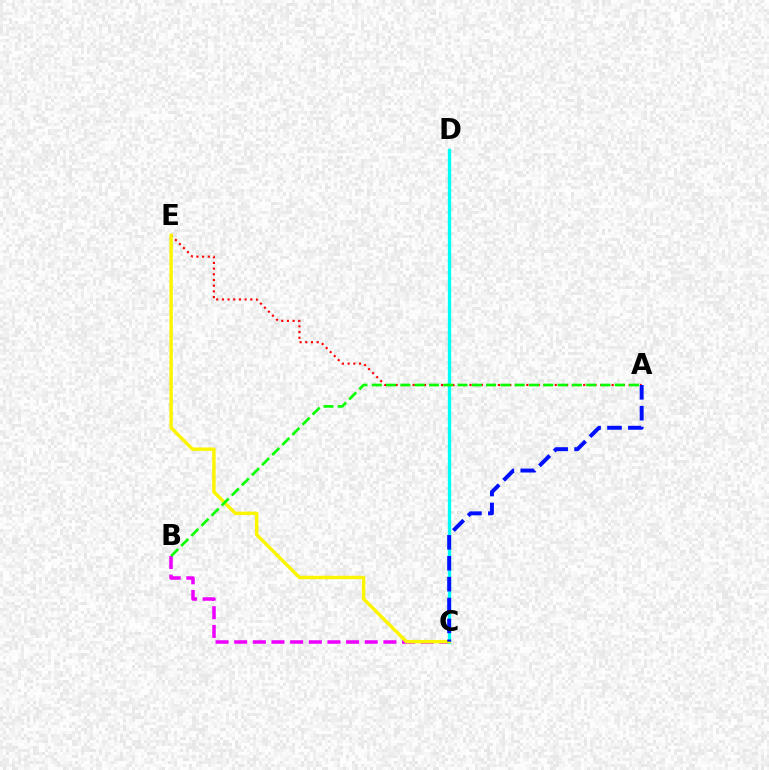{('A', 'E'): [{'color': '#ff0000', 'line_style': 'dotted', 'thickness': 1.54}], ('B', 'C'): [{'color': '#ee00ff', 'line_style': 'dashed', 'thickness': 2.53}], ('C', 'D'): [{'color': '#00fff6', 'line_style': 'solid', 'thickness': 2.4}], ('C', 'E'): [{'color': '#fcf500', 'line_style': 'solid', 'thickness': 2.47}], ('A', 'C'): [{'color': '#0010ff', 'line_style': 'dashed', 'thickness': 2.84}], ('A', 'B'): [{'color': '#08ff00', 'line_style': 'dashed', 'thickness': 1.94}]}